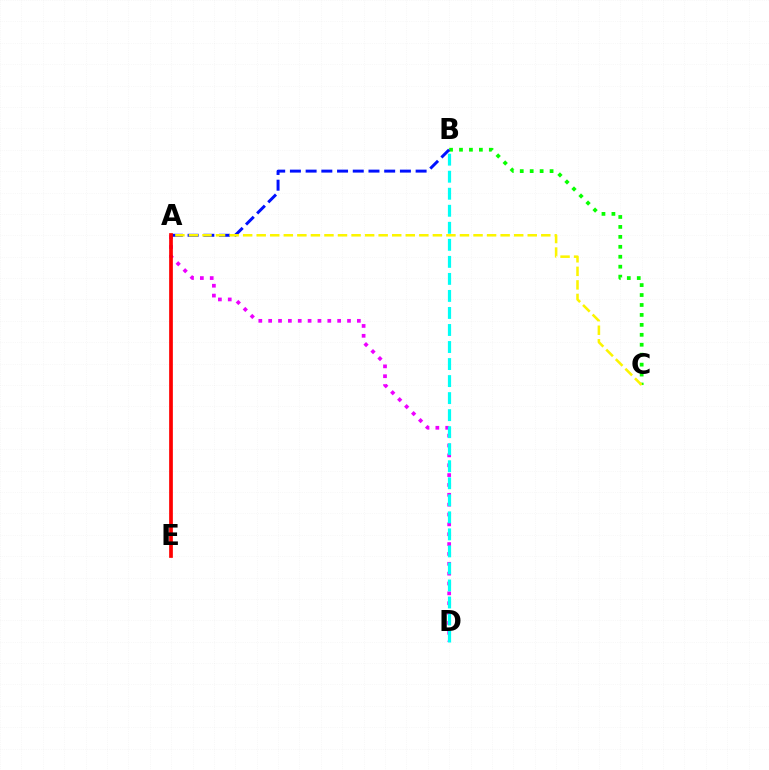{('B', 'C'): [{'color': '#08ff00', 'line_style': 'dotted', 'thickness': 2.7}], ('A', 'D'): [{'color': '#ee00ff', 'line_style': 'dotted', 'thickness': 2.68}], ('B', 'D'): [{'color': '#00fff6', 'line_style': 'dashed', 'thickness': 2.31}], ('A', 'B'): [{'color': '#0010ff', 'line_style': 'dashed', 'thickness': 2.13}], ('A', 'E'): [{'color': '#ff0000', 'line_style': 'solid', 'thickness': 2.67}], ('A', 'C'): [{'color': '#fcf500', 'line_style': 'dashed', 'thickness': 1.84}]}